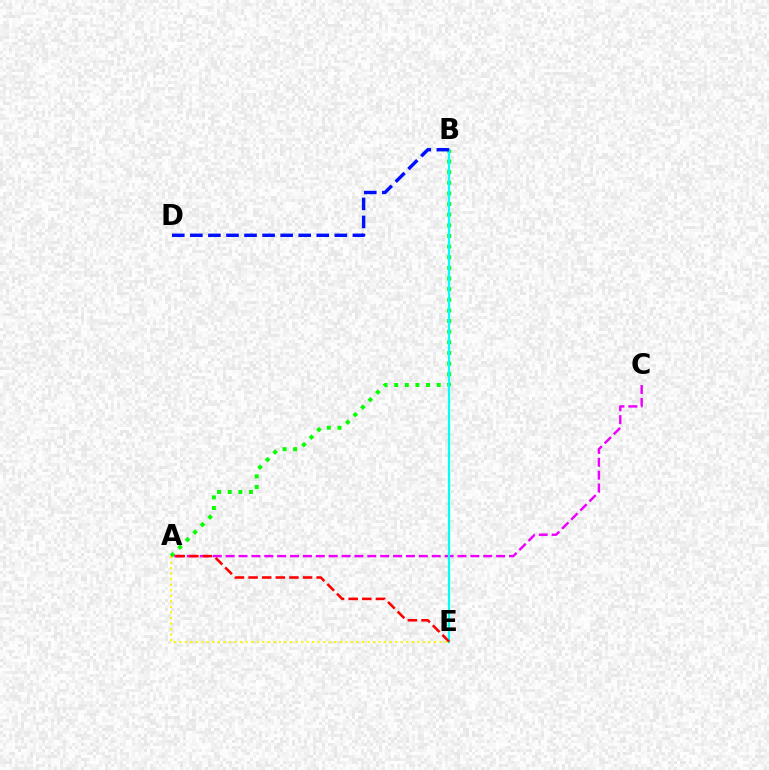{('A', 'B'): [{'color': '#08ff00', 'line_style': 'dotted', 'thickness': 2.89}], ('A', 'E'): [{'color': '#fcf500', 'line_style': 'dotted', 'thickness': 1.51}, {'color': '#ff0000', 'line_style': 'dashed', 'thickness': 1.85}], ('A', 'C'): [{'color': '#ee00ff', 'line_style': 'dashed', 'thickness': 1.75}], ('B', 'E'): [{'color': '#00fff6', 'line_style': 'solid', 'thickness': 1.6}], ('B', 'D'): [{'color': '#0010ff', 'line_style': 'dashed', 'thickness': 2.45}]}